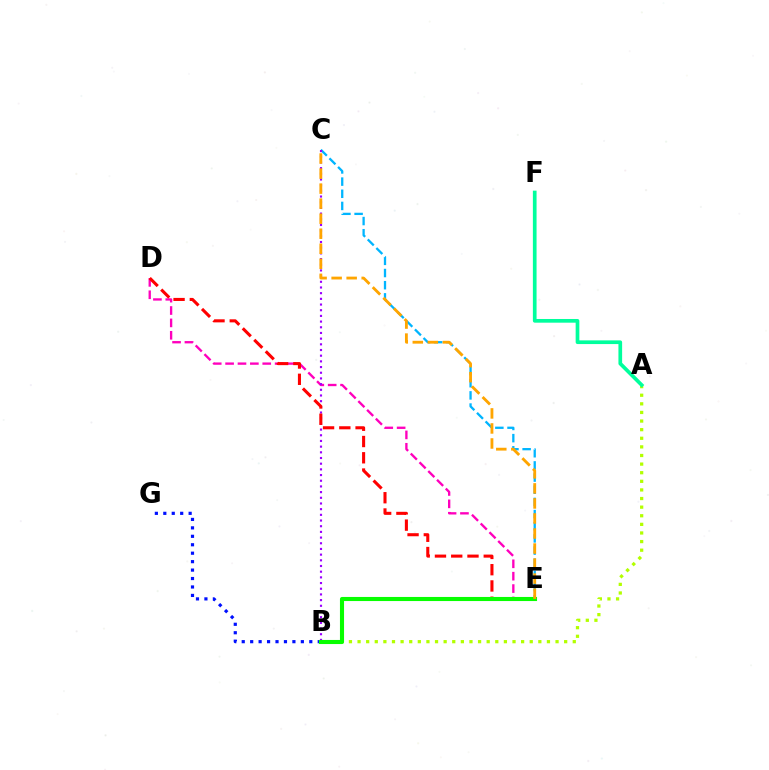{('D', 'E'): [{'color': '#ff00bd', 'line_style': 'dashed', 'thickness': 1.68}, {'color': '#ff0000', 'line_style': 'dashed', 'thickness': 2.21}], ('A', 'B'): [{'color': '#b3ff00', 'line_style': 'dotted', 'thickness': 2.34}], ('C', 'E'): [{'color': '#00b5ff', 'line_style': 'dashed', 'thickness': 1.65}, {'color': '#ffa500', 'line_style': 'dashed', 'thickness': 2.04}], ('B', 'C'): [{'color': '#9b00ff', 'line_style': 'dotted', 'thickness': 1.54}], ('B', 'G'): [{'color': '#0010ff', 'line_style': 'dotted', 'thickness': 2.29}], ('B', 'E'): [{'color': '#08ff00', 'line_style': 'solid', 'thickness': 2.95}], ('A', 'F'): [{'color': '#00ff9d', 'line_style': 'solid', 'thickness': 2.66}]}